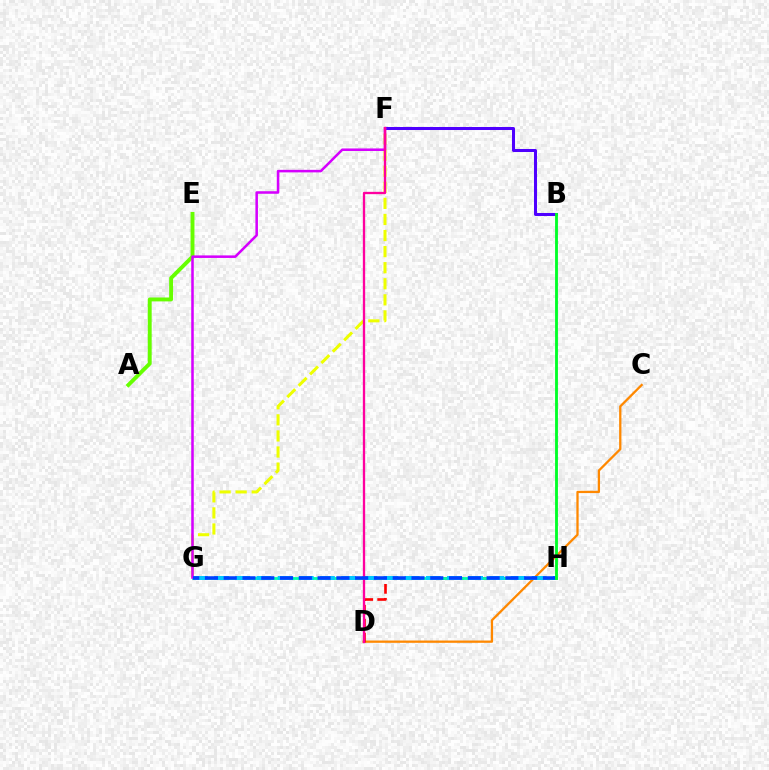{('C', 'D'): [{'color': '#ff8800', 'line_style': 'solid', 'thickness': 1.64}], ('B', 'F'): [{'color': '#4f00ff', 'line_style': 'solid', 'thickness': 2.18}], ('F', 'G'): [{'color': '#eeff00', 'line_style': 'dashed', 'thickness': 2.18}, {'color': '#d600ff', 'line_style': 'solid', 'thickness': 1.83}], ('D', 'H'): [{'color': '#ff0000', 'line_style': 'dashed', 'thickness': 1.9}], ('G', 'H'): [{'color': '#00ffaf', 'line_style': 'solid', 'thickness': 2.02}, {'color': '#00c7ff', 'line_style': 'dashed', 'thickness': 2.88}, {'color': '#003fff', 'line_style': 'dashed', 'thickness': 2.55}], ('A', 'E'): [{'color': '#66ff00', 'line_style': 'solid', 'thickness': 2.81}], ('D', 'F'): [{'color': '#ff00a0', 'line_style': 'solid', 'thickness': 1.67}], ('B', 'H'): [{'color': '#00ff27', 'line_style': 'solid', 'thickness': 2.05}]}